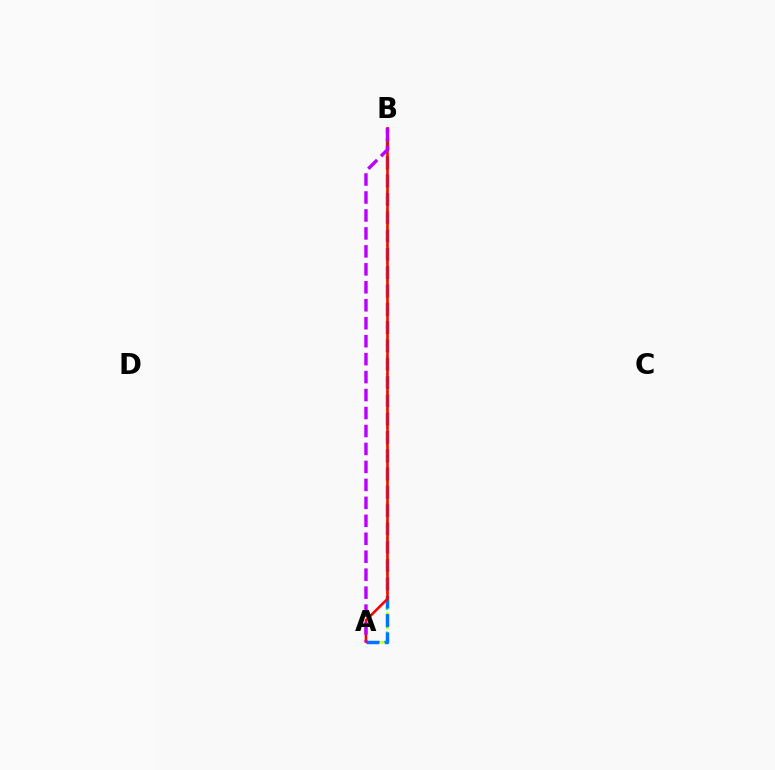{('A', 'B'): [{'color': '#d1ff00', 'line_style': 'dotted', 'thickness': 1.88}, {'color': '#00ff5c', 'line_style': 'dotted', 'thickness': 1.59}, {'color': '#0074ff', 'line_style': 'dashed', 'thickness': 2.49}, {'color': '#ff0000', 'line_style': 'solid', 'thickness': 1.85}, {'color': '#b900ff', 'line_style': 'dashed', 'thickness': 2.44}]}